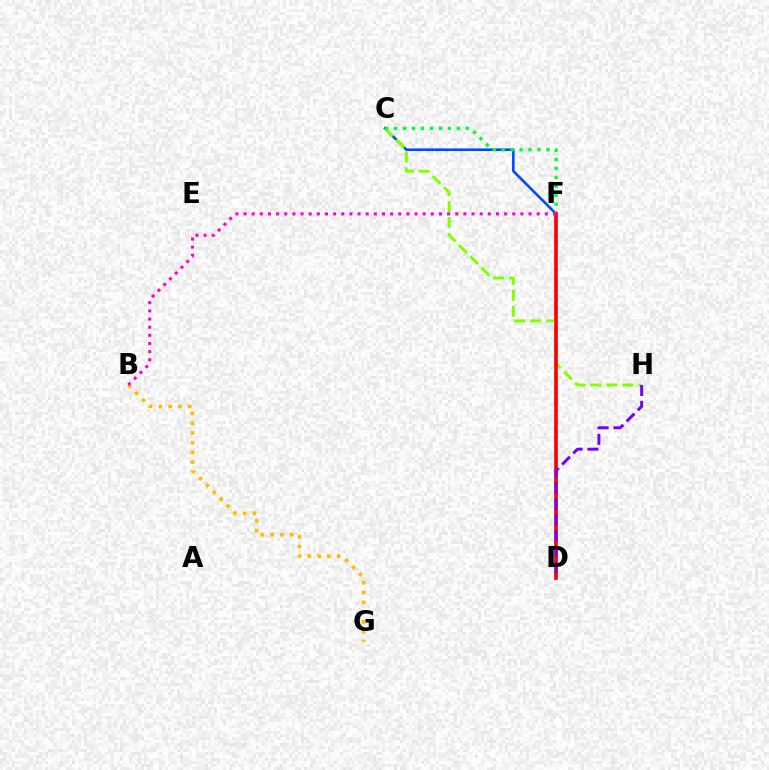{('C', 'F'): [{'color': '#004bff', 'line_style': 'solid', 'thickness': 1.88}, {'color': '#00ff39', 'line_style': 'dotted', 'thickness': 2.43}], ('C', 'H'): [{'color': '#84ff00', 'line_style': 'dashed', 'thickness': 2.17}], ('D', 'F'): [{'color': '#00fff6', 'line_style': 'solid', 'thickness': 1.6}, {'color': '#ff0000', 'line_style': 'solid', 'thickness': 2.62}], ('B', 'G'): [{'color': '#ffbd00', 'line_style': 'dotted', 'thickness': 2.66}], ('B', 'F'): [{'color': '#ff00cf', 'line_style': 'dotted', 'thickness': 2.21}], ('D', 'H'): [{'color': '#7200ff', 'line_style': 'dashed', 'thickness': 2.15}]}